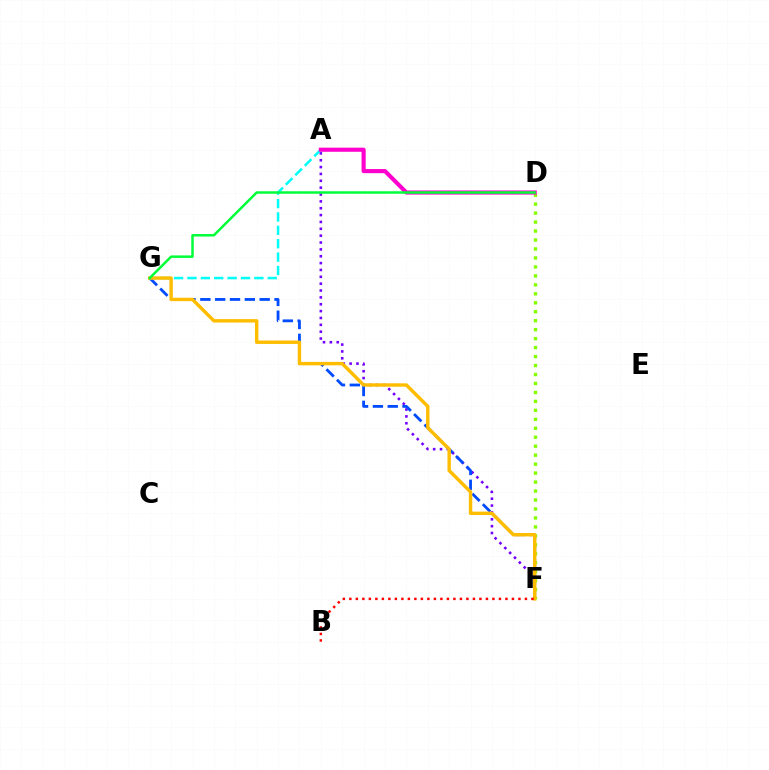{('A', 'F'): [{'color': '#7200ff', 'line_style': 'dotted', 'thickness': 1.86}], ('F', 'G'): [{'color': '#004bff', 'line_style': 'dashed', 'thickness': 2.01}, {'color': '#ffbd00', 'line_style': 'solid', 'thickness': 2.46}], ('A', 'G'): [{'color': '#00fff6', 'line_style': 'dashed', 'thickness': 1.82}], ('D', 'F'): [{'color': '#84ff00', 'line_style': 'dotted', 'thickness': 2.44}], ('A', 'D'): [{'color': '#ff00cf', 'line_style': 'solid', 'thickness': 2.97}], ('D', 'G'): [{'color': '#00ff39', 'line_style': 'solid', 'thickness': 1.8}], ('B', 'F'): [{'color': '#ff0000', 'line_style': 'dotted', 'thickness': 1.77}]}